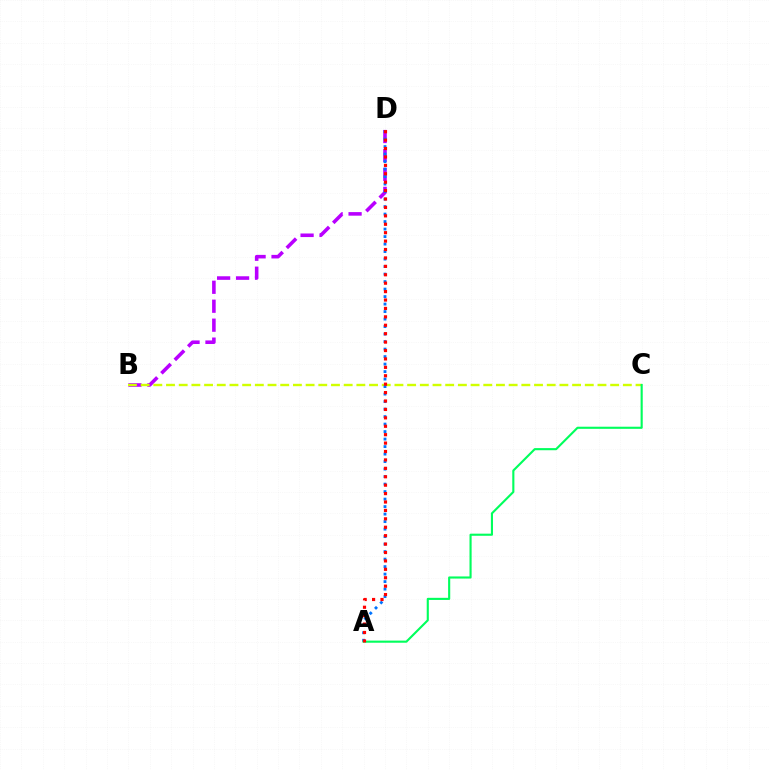{('B', 'D'): [{'color': '#b900ff', 'line_style': 'dashed', 'thickness': 2.57}], ('B', 'C'): [{'color': '#d1ff00', 'line_style': 'dashed', 'thickness': 1.72}], ('A', 'D'): [{'color': '#0074ff', 'line_style': 'dotted', 'thickness': 2.04}, {'color': '#ff0000', 'line_style': 'dotted', 'thickness': 2.29}], ('A', 'C'): [{'color': '#00ff5c', 'line_style': 'solid', 'thickness': 1.53}]}